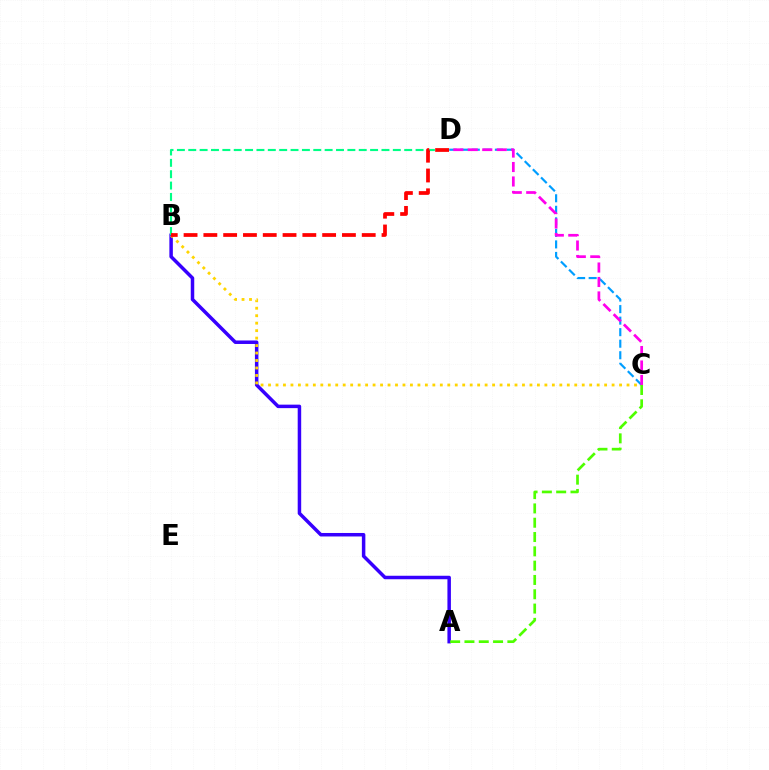{('A', 'B'): [{'color': '#3700ff', 'line_style': 'solid', 'thickness': 2.51}], ('C', 'D'): [{'color': '#009eff', 'line_style': 'dashed', 'thickness': 1.57}, {'color': '#ff00ed', 'line_style': 'dashed', 'thickness': 1.96}], ('B', 'D'): [{'color': '#00ff86', 'line_style': 'dashed', 'thickness': 1.54}, {'color': '#ff0000', 'line_style': 'dashed', 'thickness': 2.69}], ('B', 'C'): [{'color': '#ffd500', 'line_style': 'dotted', 'thickness': 2.03}], ('A', 'C'): [{'color': '#4fff00', 'line_style': 'dashed', 'thickness': 1.94}]}